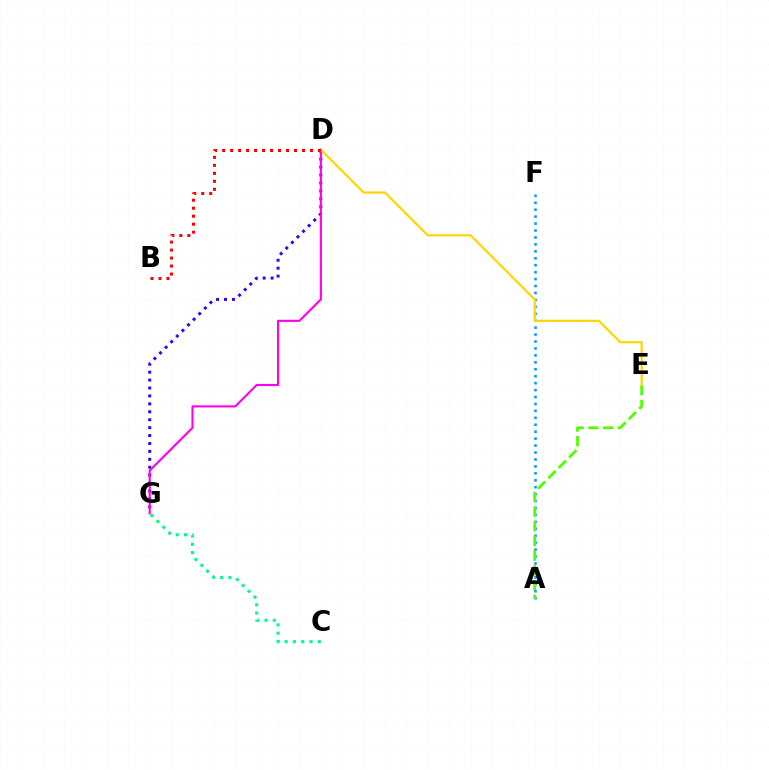{('A', 'F'): [{'color': '#009eff', 'line_style': 'dotted', 'thickness': 1.88}], ('D', 'G'): [{'color': '#3700ff', 'line_style': 'dotted', 'thickness': 2.15}, {'color': '#ff00ed', 'line_style': 'solid', 'thickness': 1.52}], ('C', 'G'): [{'color': '#00ff86', 'line_style': 'dotted', 'thickness': 2.25}], ('A', 'E'): [{'color': '#4fff00', 'line_style': 'dashed', 'thickness': 1.99}], ('D', 'E'): [{'color': '#ffd500', 'line_style': 'solid', 'thickness': 1.57}], ('B', 'D'): [{'color': '#ff0000', 'line_style': 'dotted', 'thickness': 2.17}]}